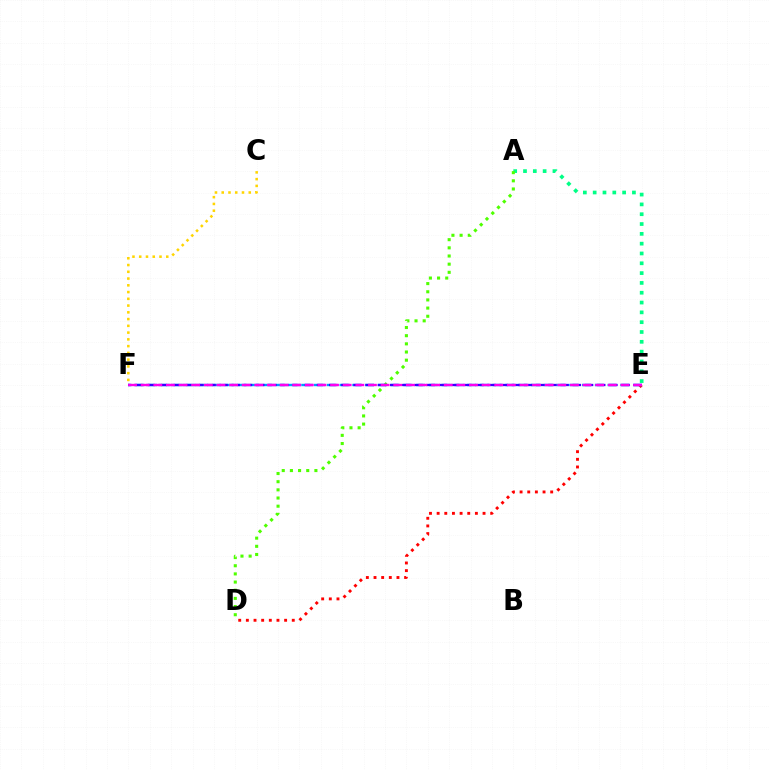{('A', 'E'): [{'color': '#00ff86', 'line_style': 'dotted', 'thickness': 2.67}], ('C', 'F'): [{'color': '#ffd500', 'line_style': 'dotted', 'thickness': 1.84}], ('D', 'E'): [{'color': '#ff0000', 'line_style': 'dotted', 'thickness': 2.08}], ('A', 'D'): [{'color': '#4fff00', 'line_style': 'dotted', 'thickness': 2.22}], ('E', 'F'): [{'color': '#009eff', 'line_style': 'dashed', 'thickness': 1.73}, {'color': '#3700ff', 'line_style': 'dashed', 'thickness': 1.65}, {'color': '#ff00ed', 'line_style': 'dashed', 'thickness': 1.72}]}